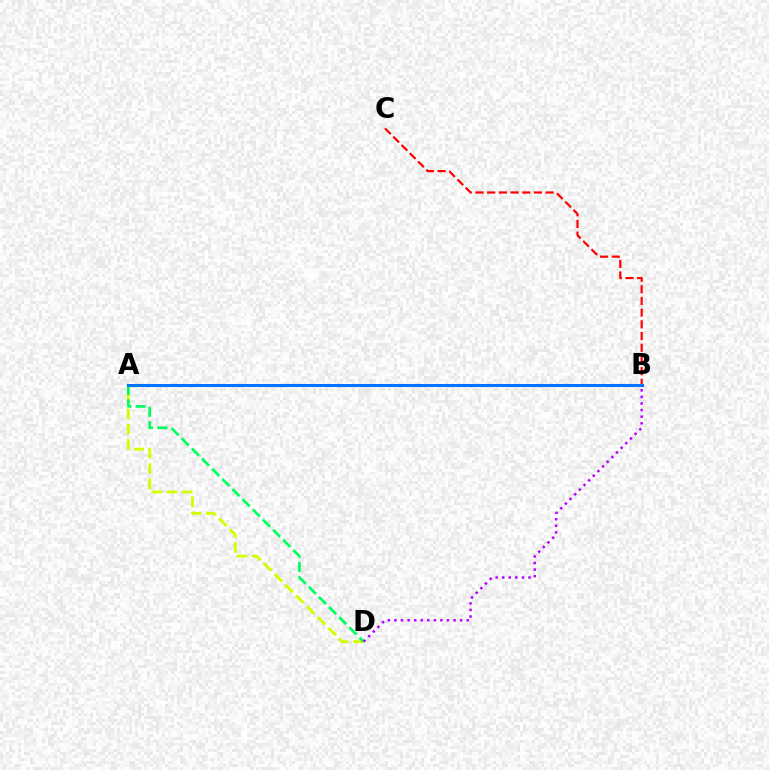{('A', 'D'): [{'color': '#d1ff00', 'line_style': 'dashed', 'thickness': 2.06}, {'color': '#00ff5c', 'line_style': 'dashed', 'thickness': 1.95}], ('B', 'C'): [{'color': '#ff0000', 'line_style': 'dashed', 'thickness': 1.59}], ('A', 'B'): [{'color': '#0074ff', 'line_style': 'solid', 'thickness': 2.18}], ('B', 'D'): [{'color': '#b900ff', 'line_style': 'dotted', 'thickness': 1.79}]}